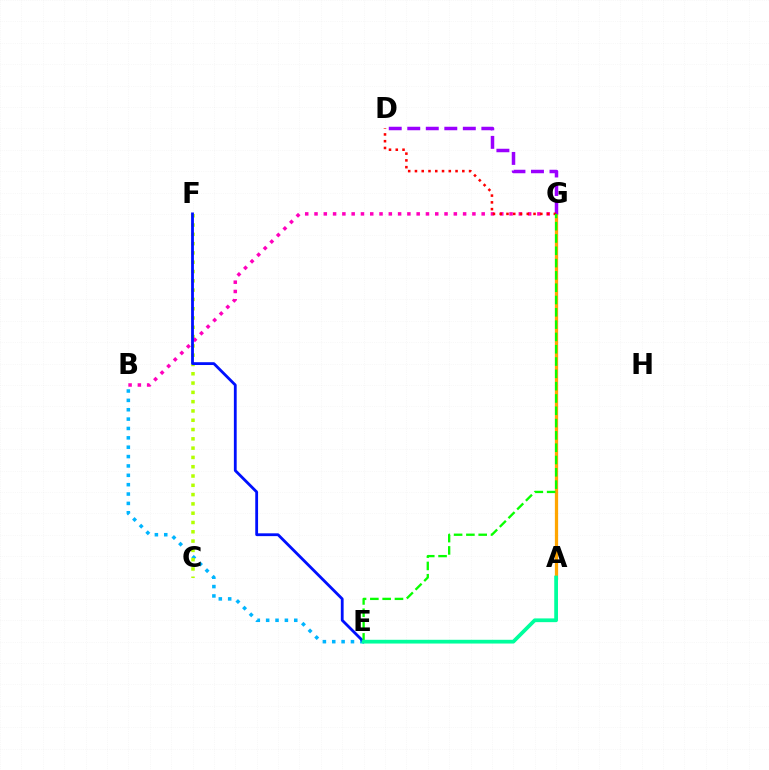{('B', 'E'): [{'color': '#00b5ff', 'line_style': 'dotted', 'thickness': 2.55}], ('C', 'F'): [{'color': '#b3ff00', 'line_style': 'dotted', 'thickness': 2.53}], ('B', 'G'): [{'color': '#ff00bd', 'line_style': 'dotted', 'thickness': 2.52}], ('A', 'G'): [{'color': '#ffa500', 'line_style': 'solid', 'thickness': 2.35}], ('D', 'G'): [{'color': '#9b00ff', 'line_style': 'dashed', 'thickness': 2.52}, {'color': '#ff0000', 'line_style': 'dotted', 'thickness': 1.84}], ('E', 'F'): [{'color': '#0010ff', 'line_style': 'solid', 'thickness': 2.02}], ('E', 'G'): [{'color': '#08ff00', 'line_style': 'dashed', 'thickness': 1.67}], ('A', 'E'): [{'color': '#00ff9d', 'line_style': 'solid', 'thickness': 2.7}]}